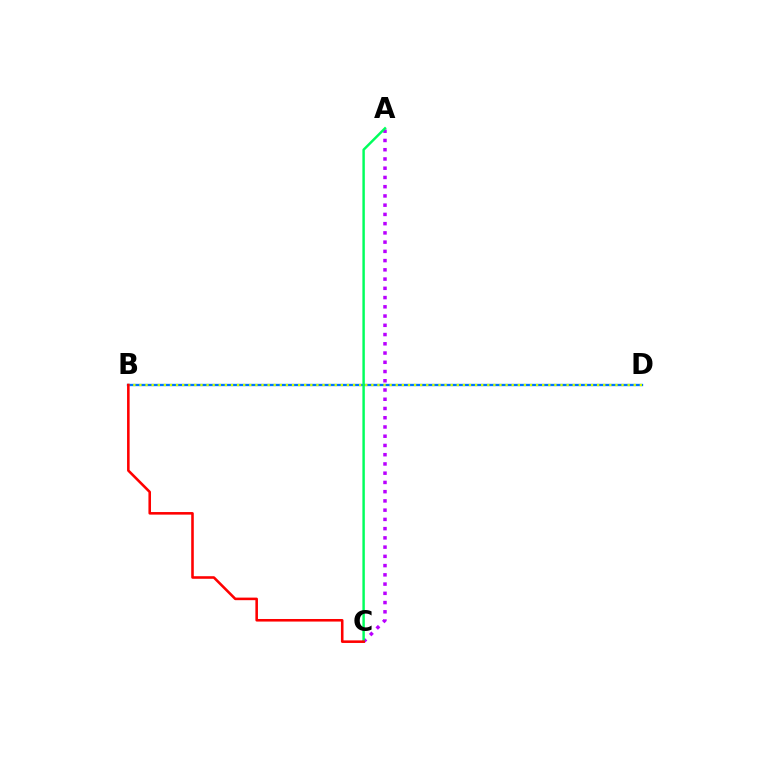{('A', 'C'): [{'color': '#b900ff', 'line_style': 'dotted', 'thickness': 2.51}, {'color': '#00ff5c', 'line_style': 'solid', 'thickness': 1.76}], ('B', 'D'): [{'color': '#0074ff', 'line_style': 'solid', 'thickness': 1.68}, {'color': '#d1ff00', 'line_style': 'dotted', 'thickness': 1.66}], ('B', 'C'): [{'color': '#ff0000', 'line_style': 'solid', 'thickness': 1.85}]}